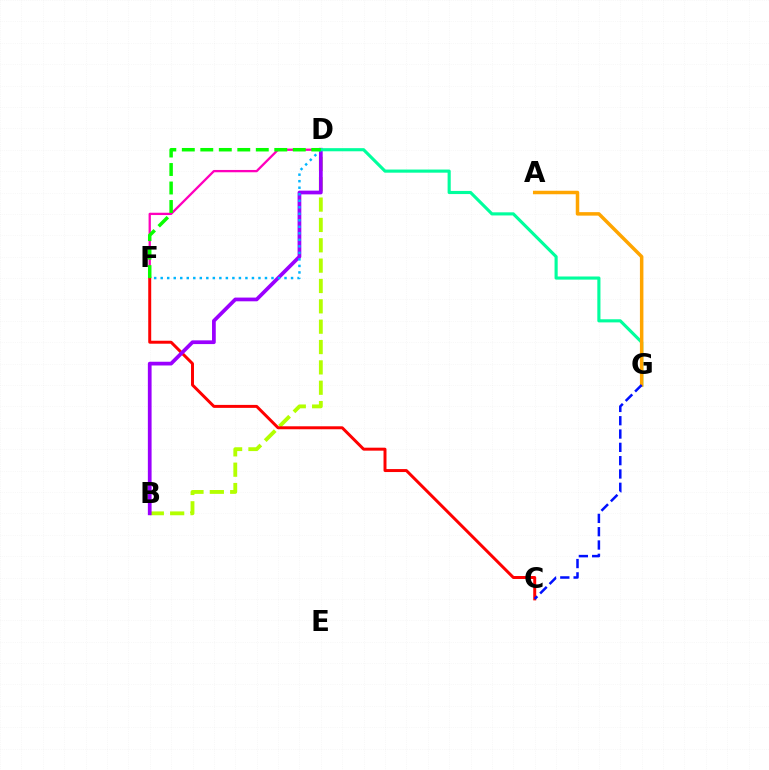{('D', 'F'): [{'color': '#ff00bd', 'line_style': 'solid', 'thickness': 1.66}, {'color': '#00b5ff', 'line_style': 'dotted', 'thickness': 1.77}, {'color': '#08ff00', 'line_style': 'dashed', 'thickness': 2.51}], ('B', 'D'): [{'color': '#b3ff00', 'line_style': 'dashed', 'thickness': 2.76}, {'color': '#9b00ff', 'line_style': 'solid', 'thickness': 2.69}], ('C', 'F'): [{'color': '#ff0000', 'line_style': 'solid', 'thickness': 2.14}], ('D', 'G'): [{'color': '#00ff9d', 'line_style': 'solid', 'thickness': 2.25}], ('A', 'G'): [{'color': '#ffa500', 'line_style': 'solid', 'thickness': 2.51}], ('C', 'G'): [{'color': '#0010ff', 'line_style': 'dashed', 'thickness': 1.81}]}